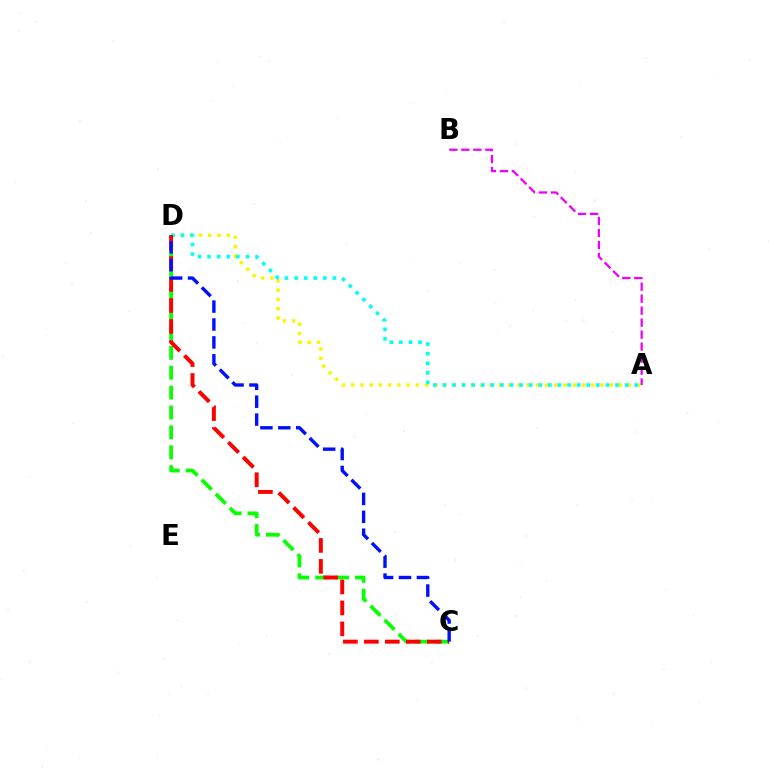{('C', 'D'): [{'color': '#08ff00', 'line_style': 'dashed', 'thickness': 2.7}, {'color': '#ff0000', 'line_style': 'dashed', 'thickness': 2.85}, {'color': '#0010ff', 'line_style': 'dashed', 'thickness': 2.43}], ('A', 'D'): [{'color': '#fcf500', 'line_style': 'dotted', 'thickness': 2.51}, {'color': '#00fff6', 'line_style': 'dotted', 'thickness': 2.61}], ('A', 'B'): [{'color': '#ee00ff', 'line_style': 'dashed', 'thickness': 1.63}]}